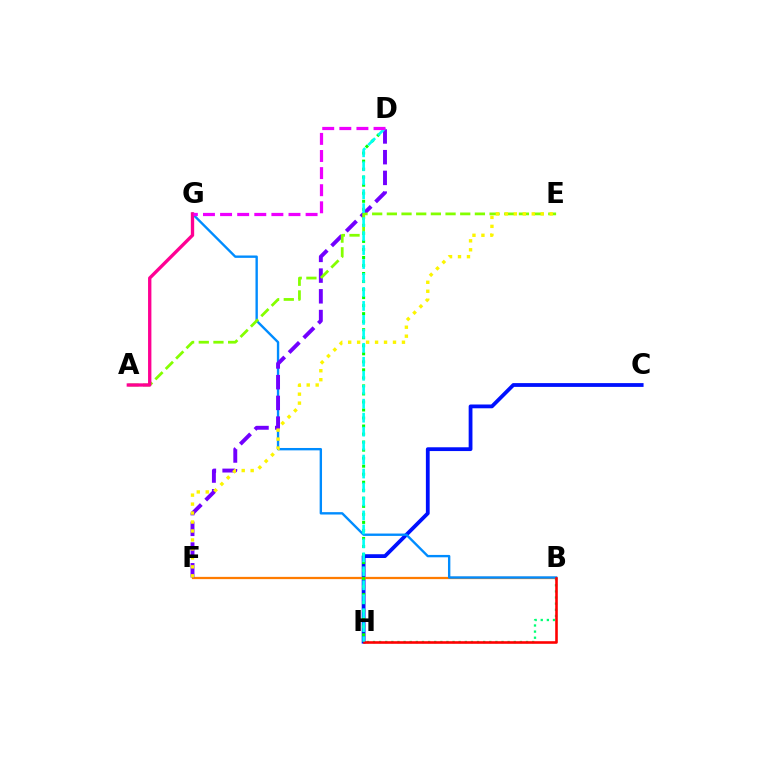{('C', 'H'): [{'color': '#0010ff', 'line_style': 'solid', 'thickness': 2.73}], ('B', 'H'): [{'color': '#00ff74', 'line_style': 'dotted', 'thickness': 1.66}, {'color': '#ff0000', 'line_style': 'solid', 'thickness': 1.87}], ('B', 'F'): [{'color': '#ff7c00', 'line_style': 'solid', 'thickness': 1.62}], ('B', 'G'): [{'color': '#008cff', 'line_style': 'solid', 'thickness': 1.71}], ('D', 'H'): [{'color': '#08ff00', 'line_style': 'dotted', 'thickness': 2.18}, {'color': '#00fff6', 'line_style': 'dashed', 'thickness': 1.9}], ('D', 'F'): [{'color': '#7200ff', 'line_style': 'dashed', 'thickness': 2.81}], ('A', 'E'): [{'color': '#84ff00', 'line_style': 'dashed', 'thickness': 1.99}], ('E', 'F'): [{'color': '#fcf500', 'line_style': 'dotted', 'thickness': 2.44}], ('A', 'G'): [{'color': '#ff0094', 'line_style': 'solid', 'thickness': 2.41}], ('D', 'G'): [{'color': '#ee00ff', 'line_style': 'dashed', 'thickness': 2.32}]}